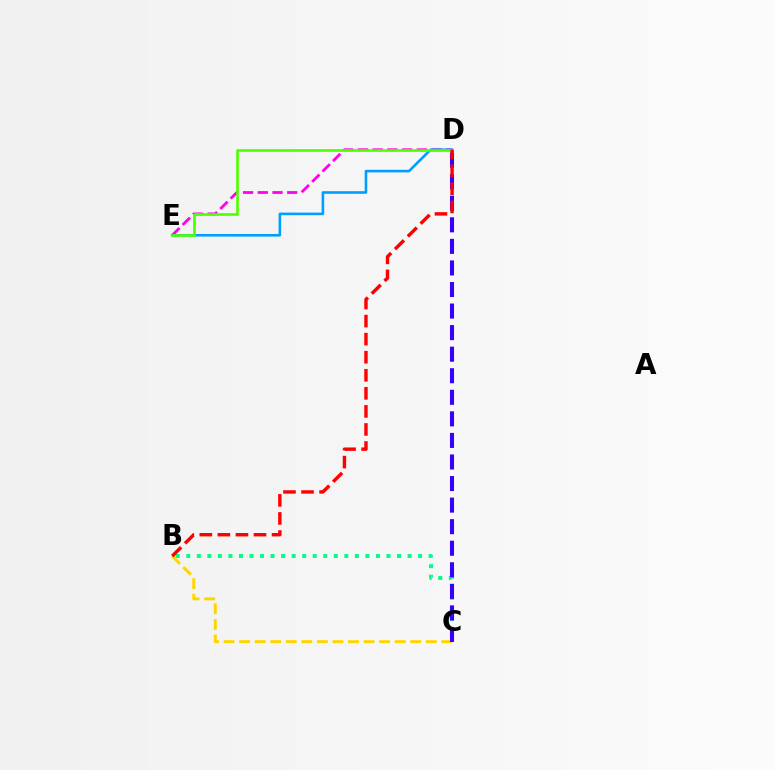{('B', 'C'): [{'color': '#ffd500', 'line_style': 'dashed', 'thickness': 2.11}, {'color': '#00ff86', 'line_style': 'dotted', 'thickness': 2.86}], ('D', 'E'): [{'color': '#ff00ed', 'line_style': 'dashed', 'thickness': 2.0}, {'color': '#009eff', 'line_style': 'solid', 'thickness': 1.87}, {'color': '#4fff00', 'line_style': 'solid', 'thickness': 1.9}], ('C', 'D'): [{'color': '#3700ff', 'line_style': 'dashed', 'thickness': 2.93}], ('B', 'D'): [{'color': '#ff0000', 'line_style': 'dashed', 'thickness': 2.45}]}